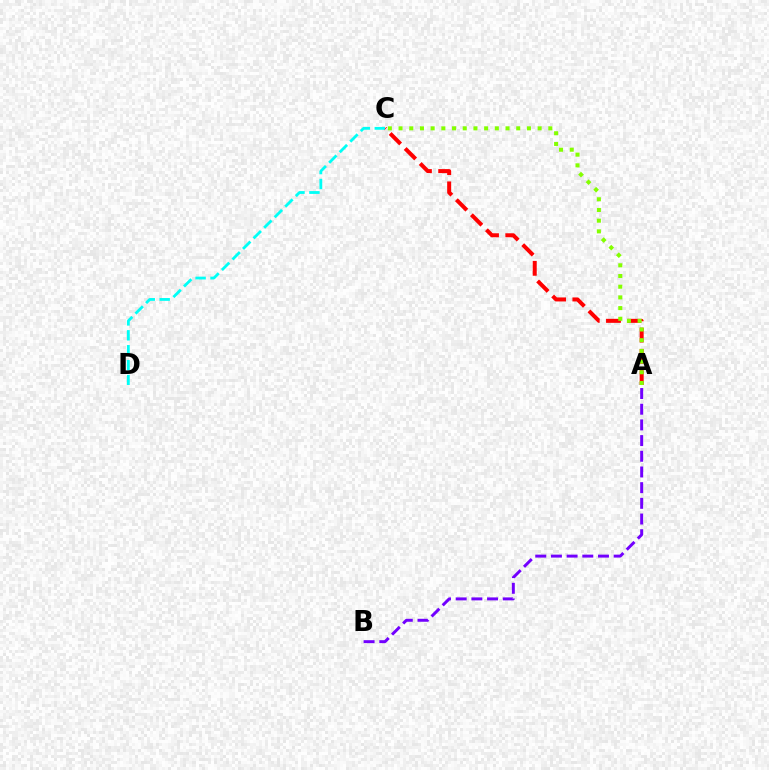{('A', 'B'): [{'color': '#7200ff', 'line_style': 'dashed', 'thickness': 2.13}], ('A', 'C'): [{'color': '#ff0000', 'line_style': 'dashed', 'thickness': 2.89}, {'color': '#84ff00', 'line_style': 'dotted', 'thickness': 2.91}], ('C', 'D'): [{'color': '#00fff6', 'line_style': 'dashed', 'thickness': 2.03}]}